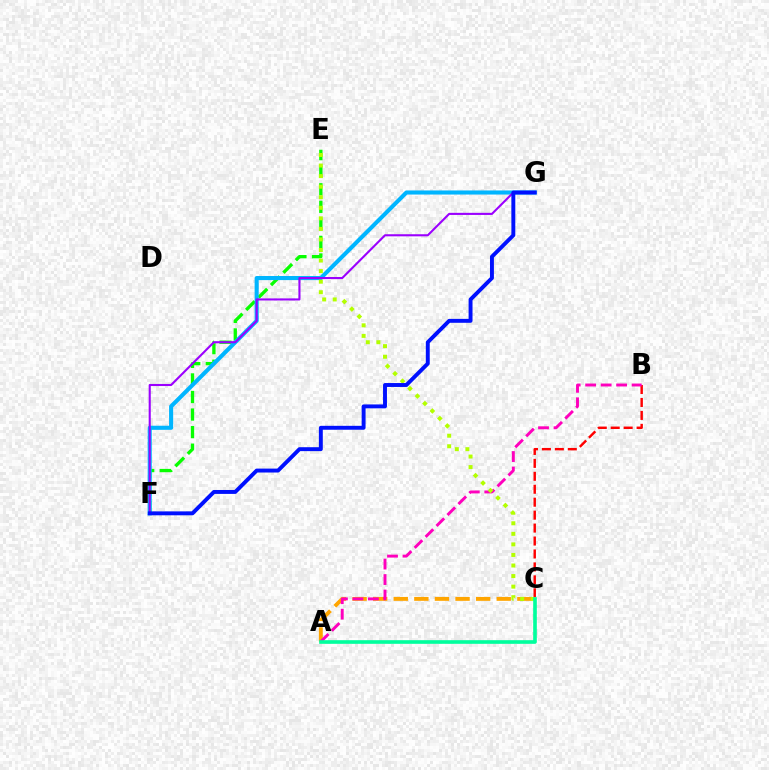{('A', 'C'): [{'color': '#ffa500', 'line_style': 'dashed', 'thickness': 2.8}, {'color': '#00ff9d', 'line_style': 'solid', 'thickness': 2.62}], ('B', 'C'): [{'color': '#ff0000', 'line_style': 'dashed', 'thickness': 1.76}], ('A', 'B'): [{'color': '#ff00bd', 'line_style': 'dashed', 'thickness': 2.1}], ('E', 'F'): [{'color': '#08ff00', 'line_style': 'dashed', 'thickness': 2.39}], ('F', 'G'): [{'color': '#00b5ff', 'line_style': 'solid', 'thickness': 2.95}, {'color': '#9b00ff', 'line_style': 'solid', 'thickness': 1.51}, {'color': '#0010ff', 'line_style': 'solid', 'thickness': 2.82}], ('C', 'E'): [{'color': '#b3ff00', 'line_style': 'dotted', 'thickness': 2.87}]}